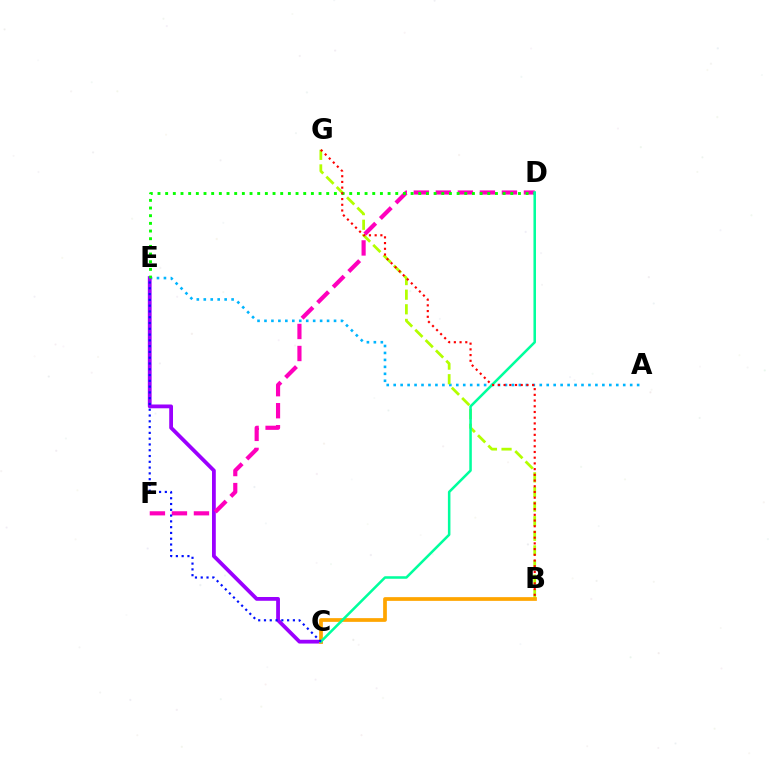{('A', 'E'): [{'color': '#00b5ff', 'line_style': 'dotted', 'thickness': 1.89}], ('B', 'G'): [{'color': '#b3ff00', 'line_style': 'dashed', 'thickness': 1.98}, {'color': '#ff0000', 'line_style': 'dotted', 'thickness': 1.55}], ('C', 'E'): [{'color': '#9b00ff', 'line_style': 'solid', 'thickness': 2.73}, {'color': '#0010ff', 'line_style': 'dotted', 'thickness': 1.57}], ('D', 'F'): [{'color': '#ff00bd', 'line_style': 'dashed', 'thickness': 2.99}], ('D', 'E'): [{'color': '#08ff00', 'line_style': 'dotted', 'thickness': 2.08}], ('B', 'C'): [{'color': '#ffa500', 'line_style': 'solid', 'thickness': 2.68}], ('C', 'D'): [{'color': '#00ff9d', 'line_style': 'solid', 'thickness': 1.83}]}